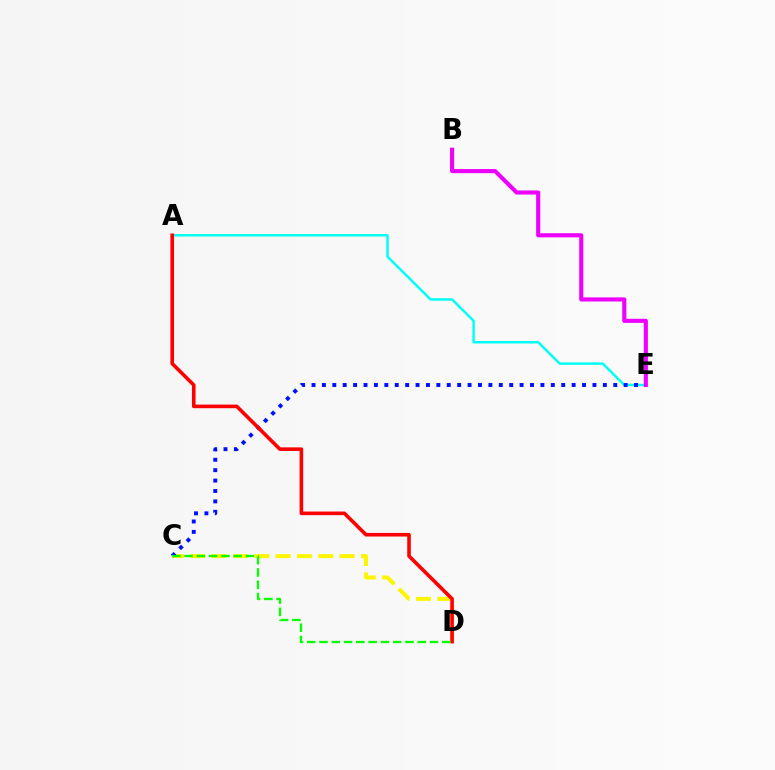{('C', 'D'): [{'color': '#fcf500', 'line_style': 'dashed', 'thickness': 2.9}, {'color': '#08ff00', 'line_style': 'dashed', 'thickness': 1.67}], ('A', 'E'): [{'color': '#00fff6', 'line_style': 'solid', 'thickness': 1.77}], ('C', 'E'): [{'color': '#0010ff', 'line_style': 'dotted', 'thickness': 2.83}], ('A', 'D'): [{'color': '#ff0000', 'line_style': 'solid', 'thickness': 2.59}], ('B', 'E'): [{'color': '#ee00ff', 'line_style': 'solid', 'thickness': 2.97}]}